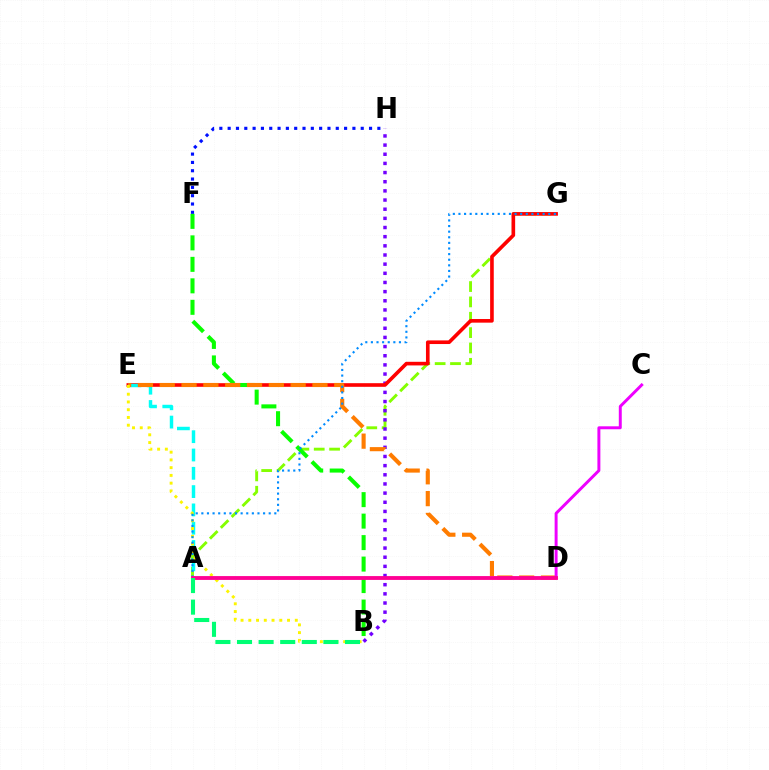{('A', 'G'): [{'color': '#84ff00', 'line_style': 'dashed', 'thickness': 2.09}, {'color': '#008cff', 'line_style': 'dotted', 'thickness': 1.52}], ('B', 'H'): [{'color': '#7200ff', 'line_style': 'dotted', 'thickness': 2.49}], ('E', 'G'): [{'color': '#ff0000', 'line_style': 'solid', 'thickness': 2.61}], ('A', 'E'): [{'color': '#00fff6', 'line_style': 'dashed', 'thickness': 2.49}], ('F', 'H'): [{'color': '#0010ff', 'line_style': 'dotted', 'thickness': 2.26}], ('B', 'F'): [{'color': '#08ff00', 'line_style': 'dashed', 'thickness': 2.92}], ('D', 'E'): [{'color': '#ff7c00', 'line_style': 'dashed', 'thickness': 2.96}], ('B', 'E'): [{'color': '#fcf500', 'line_style': 'dotted', 'thickness': 2.11}], ('C', 'D'): [{'color': '#ee00ff', 'line_style': 'solid', 'thickness': 2.13}], ('A', 'D'): [{'color': '#ff0094', 'line_style': 'solid', 'thickness': 2.77}], ('A', 'B'): [{'color': '#00ff74', 'line_style': 'dashed', 'thickness': 2.93}]}